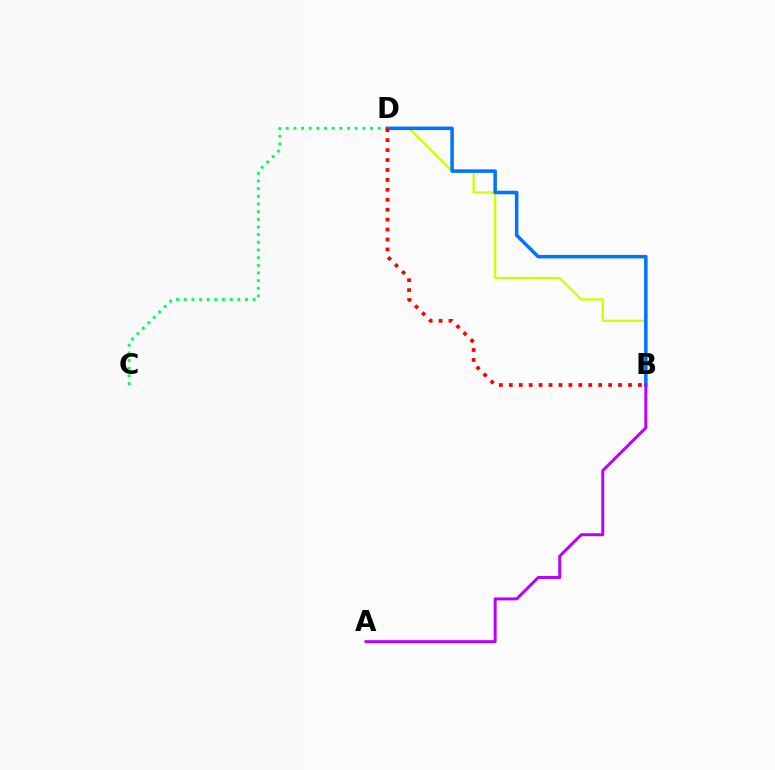{('C', 'D'): [{'color': '#00ff5c', 'line_style': 'dotted', 'thickness': 2.08}], ('B', 'D'): [{'color': '#d1ff00', 'line_style': 'solid', 'thickness': 1.67}, {'color': '#0074ff', 'line_style': 'solid', 'thickness': 2.53}, {'color': '#ff0000', 'line_style': 'dotted', 'thickness': 2.7}], ('A', 'B'): [{'color': '#b900ff', 'line_style': 'solid', 'thickness': 2.13}]}